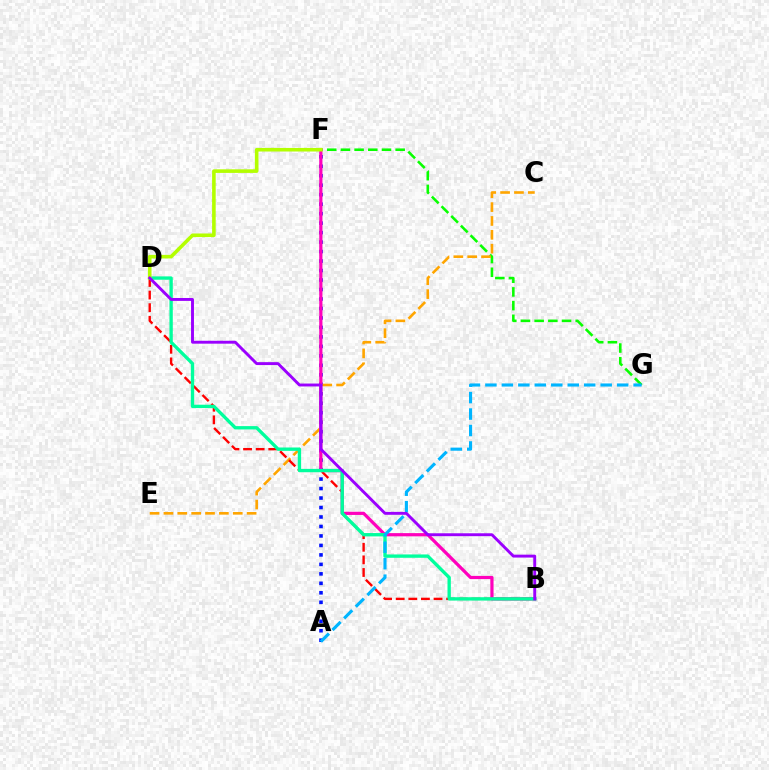{('A', 'F'): [{'color': '#0010ff', 'line_style': 'dotted', 'thickness': 2.58}], ('F', 'G'): [{'color': '#08ff00', 'line_style': 'dashed', 'thickness': 1.86}], ('C', 'E'): [{'color': '#ffa500', 'line_style': 'dashed', 'thickness': 1.88}], ('B', 'D'): [{'color': '#ff0000', 'line_style': 'dashed', 'thickness': 1.71}, {'color': '#00ff9d', 'line_style': 'solid', 'thickness': 2.41}, {'color': '#9b00ff', 'line_style': 'solid', 'thickness': 2.09}], ('B', 'F'): [{'color': '#ff00bd', 'line_style': 'solid', 'thickness': 2.31}], ('A', 'G'): [{'color': '#00b5ff', 'line_style': 'dashed', 'thickness': 2.24}], ('D', 'F'): [{'color': '#b3ff00', 'line_style': 'solid', 'thickness': 2.58}]}